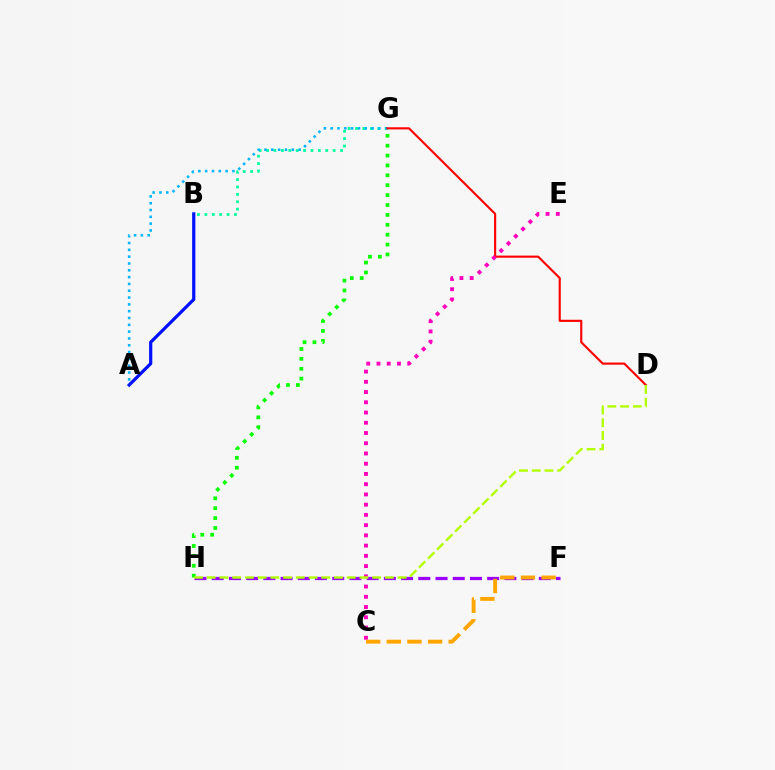{('G', 'H'): [{'color': '#08ff00', 'line_style': 'dotted', 'thickness': 2.69}], ('B', 'G'): [{'color': '#00ff9d', 'line_style': 'dotted', 'thickness': 2.01}], ('A', 'B'): [{'color': '#0010ff', 'line_style': 'solid', 'thickness': 2.31}], ('A', 'G'): [{'color': '#00b5ff', 'line_style': 'dotted', 'thickness': 1.85}], ('D', 'G'): [{'color': '#ff0000', 'line_style': 'solid', 'thickness': 1.53}], ('F', 'H'): [{'color': '#9b00ff', 'line_style': 'dashed', 'thickness': 2.34}], ('C', 'E'): [{'color': '#ff00bd', 'line_style': 'dotted', 'thickness': 2.78}], ('C', 'F'): [{'color': '#ffa500', 'line_style': 'dashed', 'thickness': 2.8}], ('D', 'H'): [{'color': '#b3ff00', 'line_style': 'dashed', 'thickness': 1.73}]}